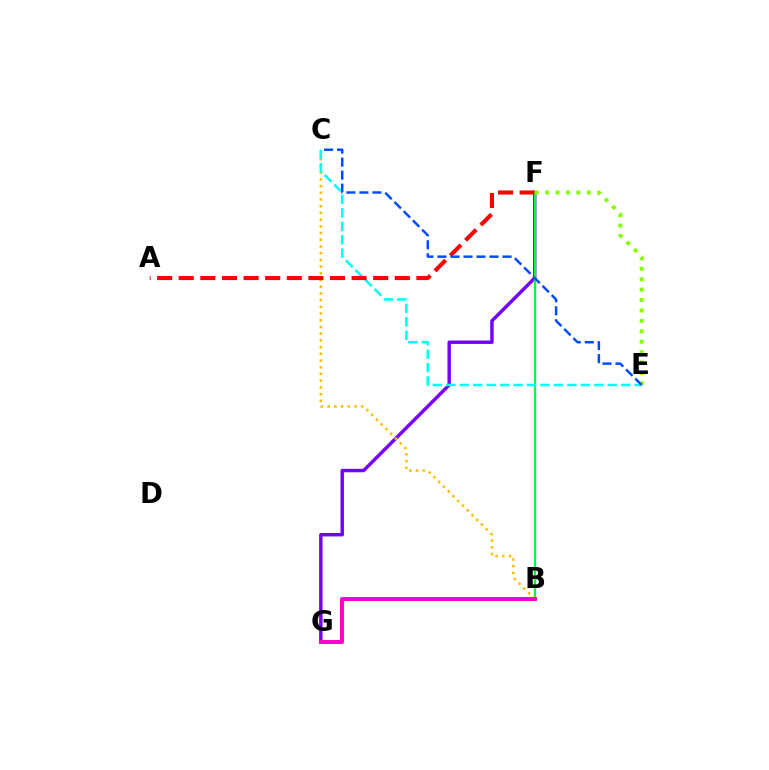{('F', 'G'): [{'color': '#7200ff', 'line_style': 'solid', 'thickness': 2.46}], ('B', 'F'): [{'color': '#00ff39', 'line_style': 'solid', 'thickness': 1.63}], ('B', 'C'): [{'color': '#ffbd00', 'line_style': 'dotted', 'thickness': 1.82}], ('C', 'E'): [{'color': '#00fff6', 'line_style': 'dashed', 'thickness': 1.83}, {'color': '#004bff', 'line_style': 'dashed', 'thickness': 1.77}], ('B', 'G'): [{'color': '#ff00cf', 'line_style': 'solid', 'thickness': 2.84}], ('A', 'F'): [{'color': '#ff0000', 'line_style': 'dashed', 'thickness': 2.94}], ('E', 'F'): [{'color': '#84ff00', 'line_style': 'dotted', 'thickness': 2.83}]}